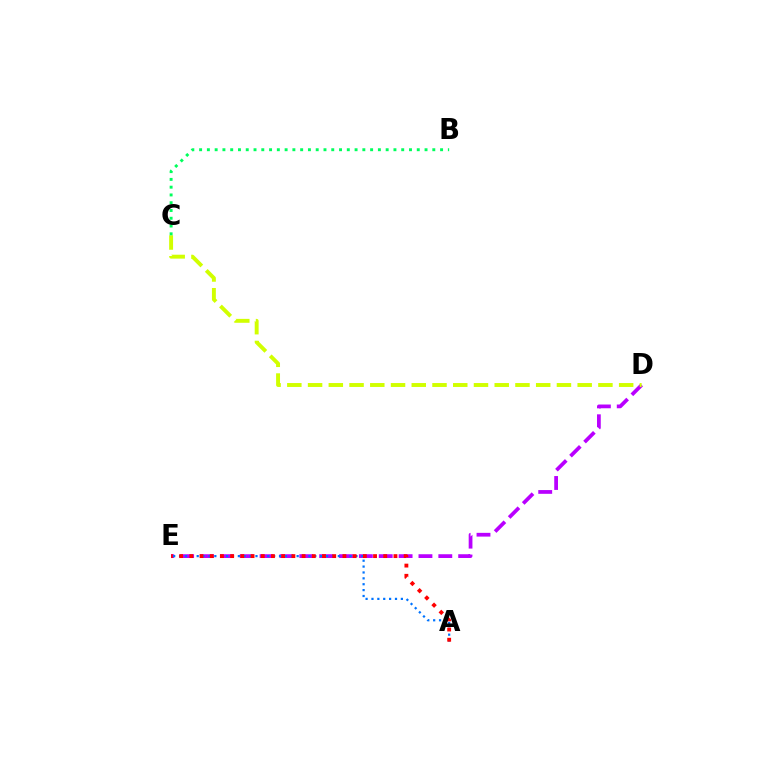{('D', 'E'): [{'color': '#b900ff', 'line_style': 'dashed', 'thickness': 2.7}], ('A', 'E'): [{'color': '#0074ff', 'line_style': 'dotted', 'thickness': 1.6}, {'color': '#ff0000', 'line_style': 'dotted', 'thickness': 2.77}], ('C', 'D'): [{'color': '#d1ff00', 'line_style': 'dashed', 'thickness': 2.82}], ('B', 'C'): [{'color': '#00ff5c', 'line_style': 'dotted', 'thickness': 2.11}]}